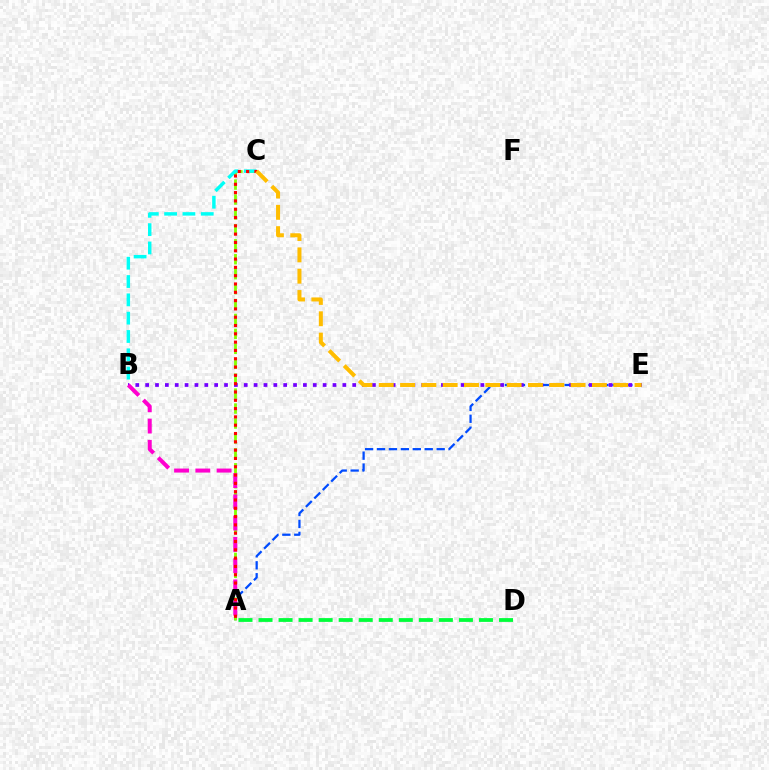{('A', 'E'): [{'color': '#004bff', 'line_style': 'dashed', 'thickness': 1.62}], ('A', 'D'): [{'color': '#00ff39', 'line_style': 'dashed', 'thickness': 2.72}], ('B', 'E'): [{'color': '#7200ff', 'line_style': 'dotted', 'thickness': 2.68}], ('A', 'C'): [{'color': '#84ff00', 'line_style': 'dashed', 'thickness': 2.03}, {'color': '#ff0000', 'line_style': 'dotted', 'thickness': 2.26}], ('B', 'C'): [{'color': '#00fff6', 'line_style': 'dashed', 'thickness': 2.49}], ('A', 'B'): [{'color': '#ff00cf', 'line_style': 'dashed', 'thickness': 2.89}], ('C', 'E'): [{'color': '#ffbd00', 'line_style': 'dashed', 'thickness': 2.9}]}